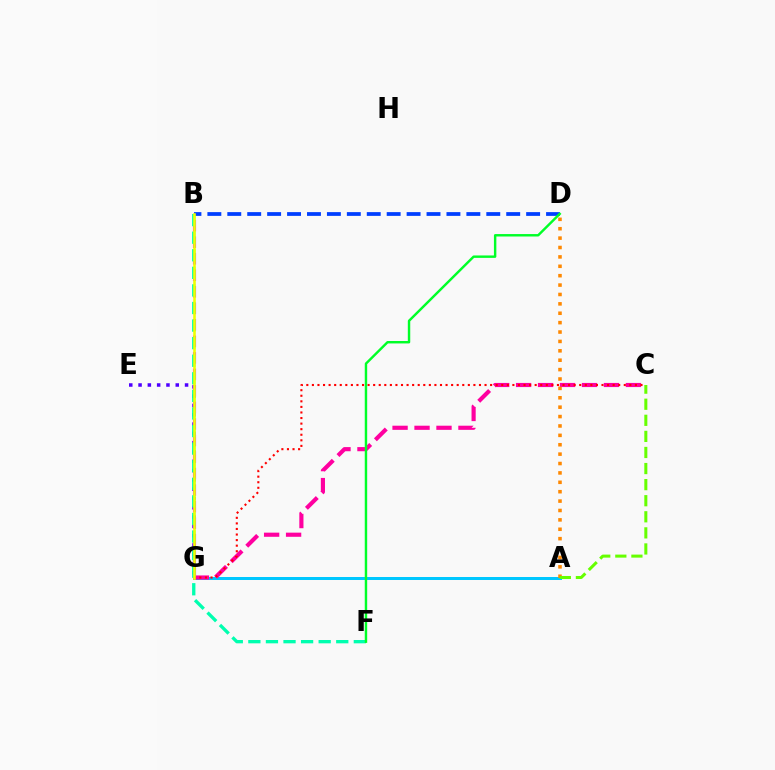{('E', 'G'): [{'color': '#4f00ff', 'line_style': 'dotted', 'thickness': 2.53}], ('A', 'G'): [{'color': '#00c7ff', 'line_style': 'solid', 'thickness': 2.15}], ('B', 'G'): [{'color': '#d600ff', 'line_style': 'dashed', 'thickness': 2.24}, {'color': '#eeff00', 'line_style': 'solid', 'thickness': 1.86}], ('B', 'D'): [{'color': '#003fff', 'line_style': 'dashed', 'thickness': 2.71}], ('C', 'G'): [{'color': '#ff00a0', 'line_style': 'dashed', 'thickness': 2.98}, {'color': '#ff0000', 'line_style': 'dotted', 'thickness': 1.51}], ('B', 'F'): [{'color': '#00ffaf', 'line_style': 'dashed', 'thickness': 2.39}], ('D', 'F'): [{'color': '#00ff27', 'line_style': 'solid', 'thickness': 1.75}], ('A', 'D'): [{'color': '#ff8800', 'line_style': 'dotted', 'thickness': 2.55}], ('A', 'C'): [{'color': '#66ff00', 'line_style': 'dashed', 'thickness': 2.18}]}